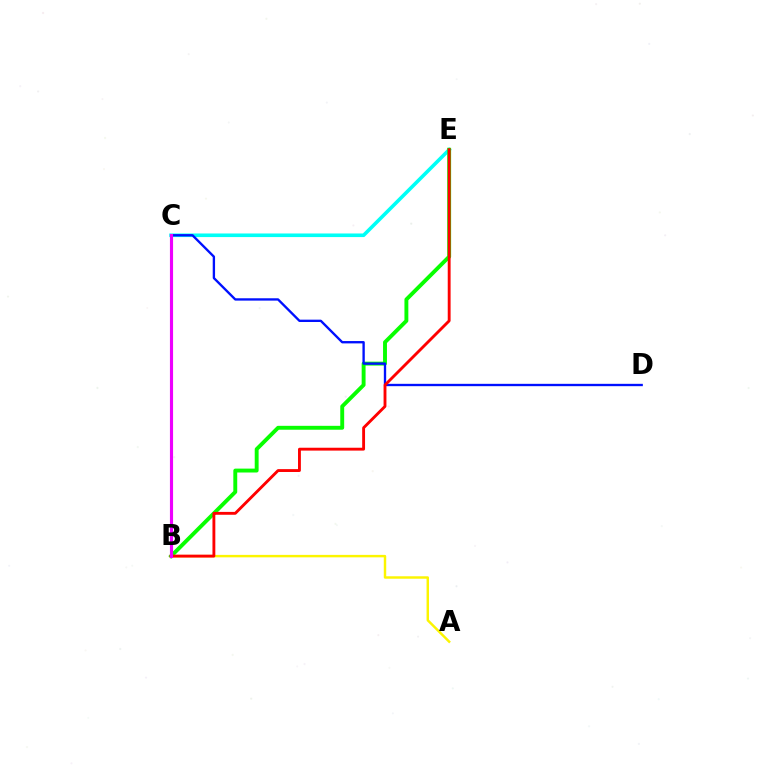{('C', 'E'): [{'color': '#00fff6', 'line_style': 'solid', 'thickness': 2.59}], ('B', 'E'): [{'color': '#08ff00', 'line_style': 'solid', 'thickness': 2.8}, {'color': '#ff0000', 'line_style': 'solid', 'thickness': 2.06}], ('A', 'B'): [{'color': '#fcf500', 'line_style': 'solid', 'thickness': 1.76}], ('C', 'D'): [{'color': '#0010ff', 'line_style': 'solid', 'thickness': 1.69}], ('B', 'C'): [{'color': '#ee00ff', 'line_style': 'solid', 'thickness': 2.25}]}